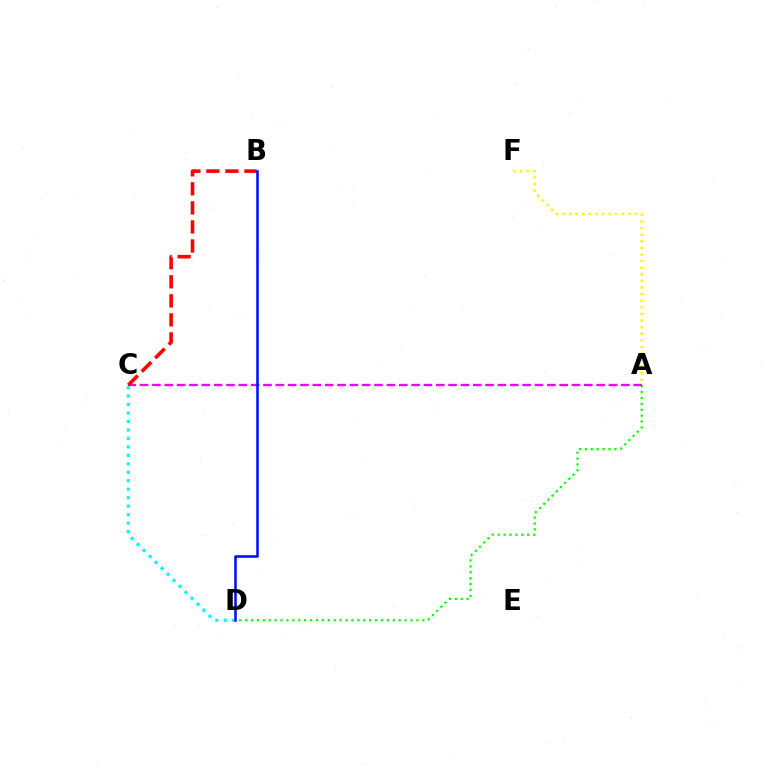{('A', 'D'): [{'color': '#08ff00', 'line_style': 'dotted', 'thickness': 1.6}], ('A', 'C'): [{'color': '#ee00ff', 'line_style': 'dashed', 'thickness': 1.68}], ('B', 'C'): [{'color': '#ff0000', 'line_style': 'dashed', 'thickness': 2.59}], ('C', 'D'): [{'color': '#00fff6', 'line_style': 'dotted', 'thickness': 2.3}], ('A', 'F'): [{'color': '#fcf500', 'line_style': 'dotted', 'thickness': 1.79}], ('B', 'D'): [{'color': '#0010ff', 'line_style': 'solid', 'thickness': 1.85}]}